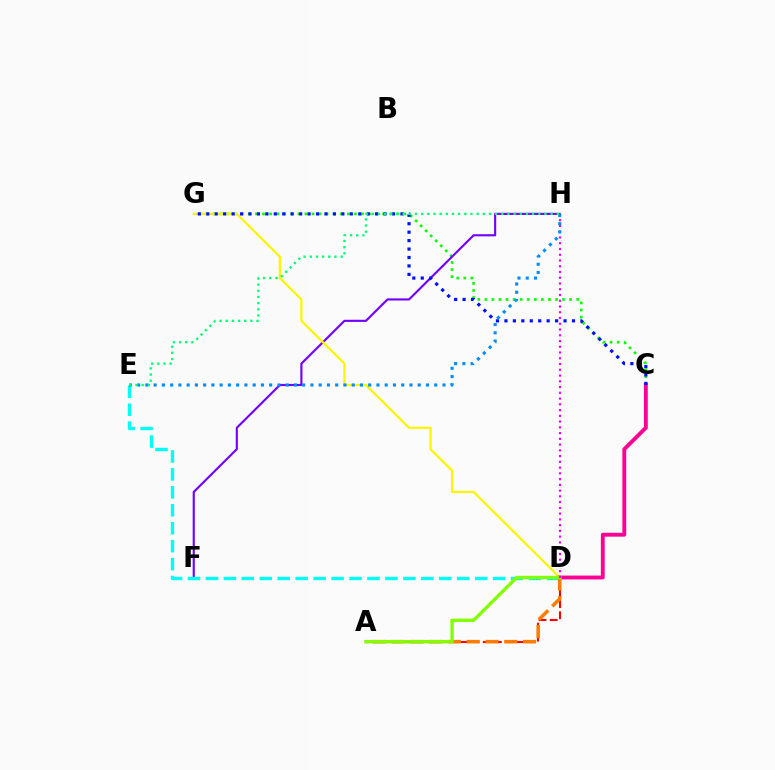{('C', 'G'): [{'color': '#08ff00', 'line_style': 'dotted', 'thickness': 1.92}, {'color': '#0010ff', 'line_style': 'dotted', 'thickness': 2.29}], ('F', 'H'): [{'color': '#7200ff', 'line_style': 'solid', 'thickness': 1.54}], ('D', 'G'): [{'color': '#fcf500', 'line_style': 'solid', 'thickness': 1.61}], ('C', 'D'): [{'color': '#ff0094', 'line_style': 'solid', 'thickness': 2.78}], ('D', 'E'): [{'color': '#00fff6', 'line_style': 'dashed', 'thickness': 2.44}], ('A', 'D'): [{'color': '#ff0000', 'line_style': 'dashed', 'thickness': 1.51}, {'color': '#ff7c00', 'line_style': 'dashed', 'thickness': 2.55}, {'color': '#84ff00', 'line_style': 'solid', 'thickness': 2.42}], ('D', 'H'): [{'color': '#ee00ff', 'line_style': 'dotted', 'thickness': 1.56}], ('E', 'H'): [{'color': '#008cff', 'line_style': 'dotted', 'thickness': 2.24}, {'color': '#00ff74', 'line_style': 'dotted', 'thickness': 1.68}]}